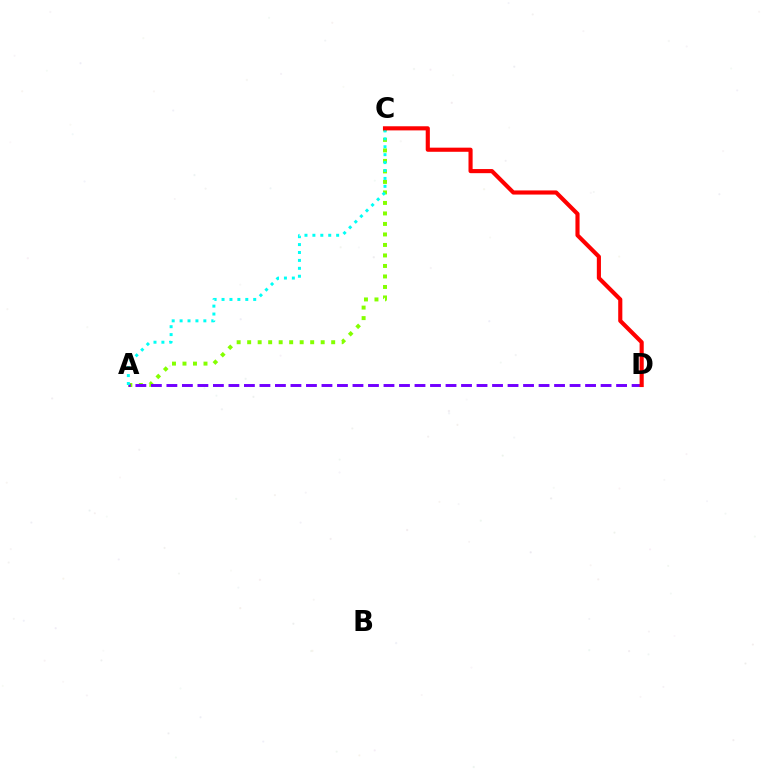{('A', 'C'): [{'color': '#84ff00', 'line_style': 'dotted', 'thickness': 2.85}, {'color': '#00fff6', 'line_style': 'dotted', 'thickness': 2.15}], ('A', 'D'): [{'color': '#7200ff', 'line_style': 'dashed', 'thickness': 2.11}], ('C', 'D'): [{'color': '#ff0000', 'line_style': 'solid', 'thickness': 2.97}]}